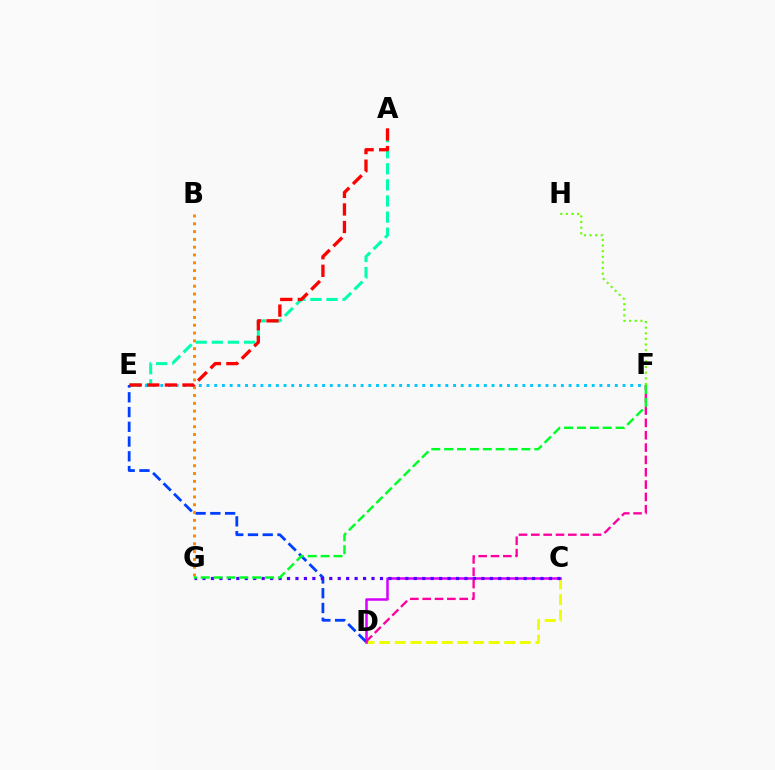{('A', 'E'): [{'color': '#00ffaf', 'line_style': 'dashed', 'thickness': 2.19}, {'color': '#ff0000', 'line_style': 'dashed', 'thickness': 2.39}], ('C', 'D'): [{'color': '#eeff00', 'line_style': 'dashed', 'thickness': 2.12}, {'color': '#d600ff', 'line_style': 'solid', 'thickness': 1.81}], ('E', 'F'): [{'color': '#00c7ff', 'line_style': 'dotted', 'thickness': 2.09}], ('D', 'E'): [{'color': '#003fff', 'line_style': 'dashed', 'thickness': 2.0}], ('C', 'G'): [{'color': '#4f00ff', 'line_style': 'dotted', 'thickness': 2.3}], ('D', 'F'): [{'color': '#ff00a0', 'line_style': 'dashed', 'thickness': 1.68}], ('F', 'H'): [{'color': '#66ff00', 'line_style': 'dotted', 'thickness': 1.53}], ('B', 'G'): [{'color': '#ff8800', 'line_style': 'dotted', 'thickness': 2.12}], ('F', 'G'): [{'color': '#00ff27', 'line_style': 'dashed', 'thickness': 1.75}]}